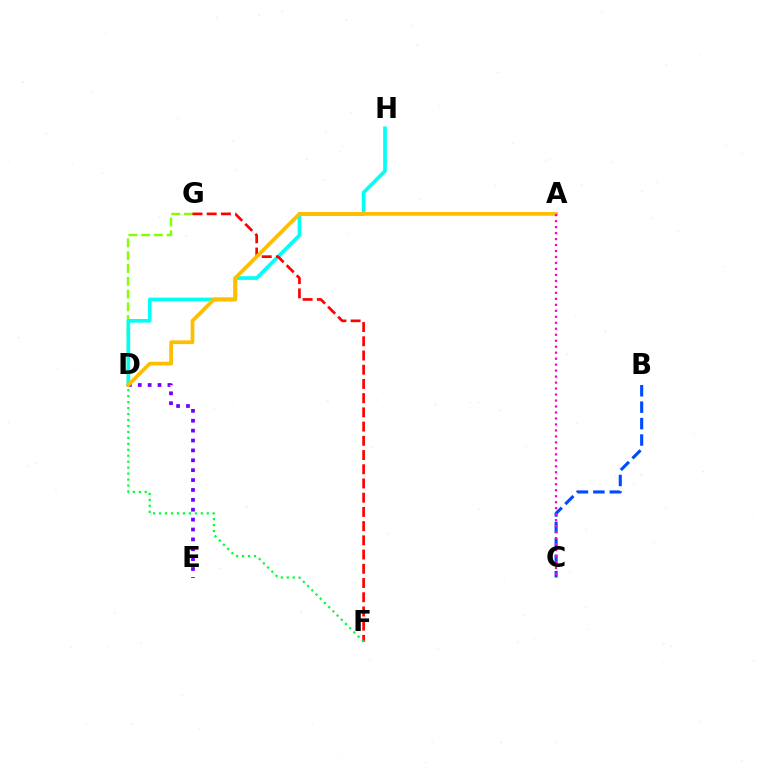{('D', 'G'): [{'color': '#84ff00', 'line_style': 'dashed', 'thickness': 1.74}], ('D', 'E'): [{'color': '#7200ff', 'line_style': 'dotted', 'thickness': 2.69}], ('D', 'H'): [{'color': '#00fff6', 'line_style': 'solid', 'thickness': 2.64}], ('F', 'G'): [{'color': '#ff0000', 'line_style': 'dashed', 'thickness': 1.93}], ('A', 'D'): [{'color': '#ffbd00', 'line_style': 'solid', 'thickness': 2.68}], ('D', 'F'): [{'color': '#00ff39', 'line_style': 'dotted', 'thickness': 1.62}], ('B', 'C'): [{'color': '#004bff', 'line_style': 'dashed', 'thickness': 2.23}], ('A', 'C'): [{'color': '#ff00cf', 'line_style': 'dotted', 'thickness': 1.62}]}